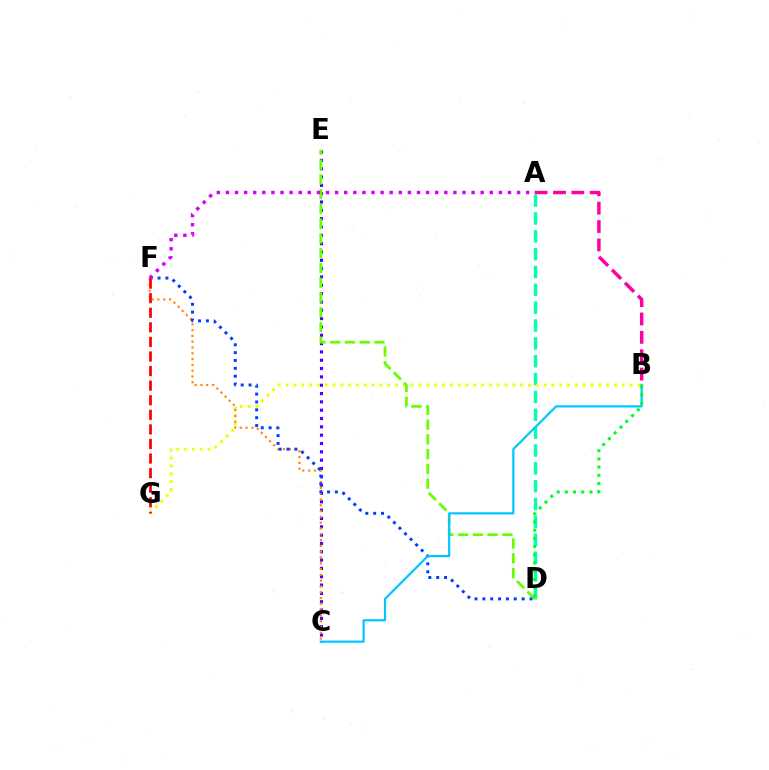{('A', 'B'): [{'color': '#ff00a0', 'line_style': 'dashed', 'thickness': 2.49}], ('C', 'E'): [{'color': '#4f00ff', 'line_style': 'dotted', 'thickness': 2.26}], ('A', 'D'): [{'color': '#00ffaf', 'line_style': 'dashed', 'thickness': 2.42}], ('B', 'G'): [{'color': '#eeff00', 'line_style': 'dotted', 'thickness': 2.12}], ('D', 'E'): [{'color': '#66ff00', 'line_style': 'dashed', 'thickness': 2.01}], ('C', 'F'): [{'color': '#ff8800', 'line_style': 'dotted', 'thickness': 1.58}], ('D', 'F'): [{'color': '#003fff', 'line_style': 'dotted', 'thickness': 2.14}], ('B', 'C'): [{'color': '#00c7ff', 'line_style': 'solid', 'thickness': 1.58}], ('F', 'G'): [{'color': '#ff0000', 'line_style': 'dashed', 'thickness': 1.98}], ('A', 'F'): [{'color': '#d600ff', 'line_style': 'dotted', 'thickness': 2.47}], ('B', 'D'): [{'color': '#00ff27', 'line_style': 'dotted', 'thickness': 2.23}]}